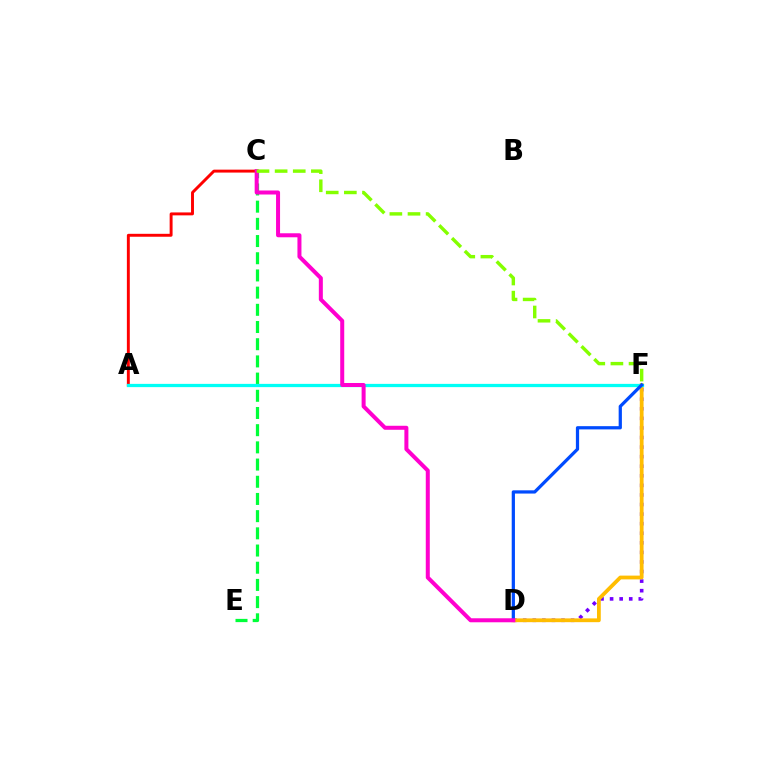{('D', 'F'): [{'color': '#7200ff', 'line_style': 'dotted', 'thickness': 2.6}, {'color': '#ffbd00', 'line_style': 'solid', 'thickness': 2.72}, {'color': '#004bff', 'line_style': 'solid', 'thickness': 2.33}], ('A', 'C'): [{'color': '#ff0000', 'line_style': 'solid', 'thickness': 2.11}], ('C', 'E'): [{'color': '#00ff39', 'line_style': 'dashed', 'thickness': 2.34}], ('A', 'F'): [{'color': '#00fff6', 'line_style': 'solid', 'thickness': 2.34}], ('C', 'D'): [{'color': '#ff00cf', 'line_style': 'solid', 'thickness': 2.88}], ('C', 'F'): [{'color': '#84ff00', 'line_style': 'dashed', 'thickness': 2.46}]}